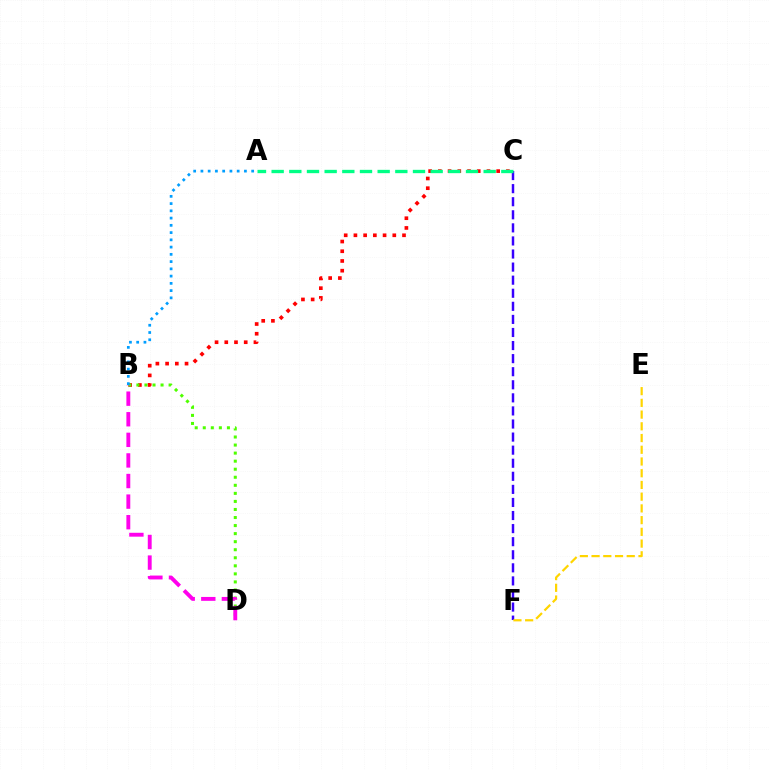{('B', 'C'): [{'color': '#ff0000', 'line_style': 'dotted', 'thickness': 2.64}], ('C', 'F'): [{'color': '#3700ff', 'line_style': 'dashed', 'thickness': 1.78}], ('B', 'D'): [{'color': '#4fff00', 'line_style': 'dotted', 'thickness': 2.19}, {'color': '#ff00ed', 'line_style': 'dashed', 'thickness': 2.8}], ('A', 'B'): [{'color': '#009eff', 'line_style': 'dotted', 'thickness': 1.97}], ('A', 'C'): [{'color': '#00ff86', 'line_style': 'dashed', 'thickness': 2.4}], ('E', 'F'): [{'color': '#ffd500', 'line_style': 'dashed', 'thickness': 1.59}]}